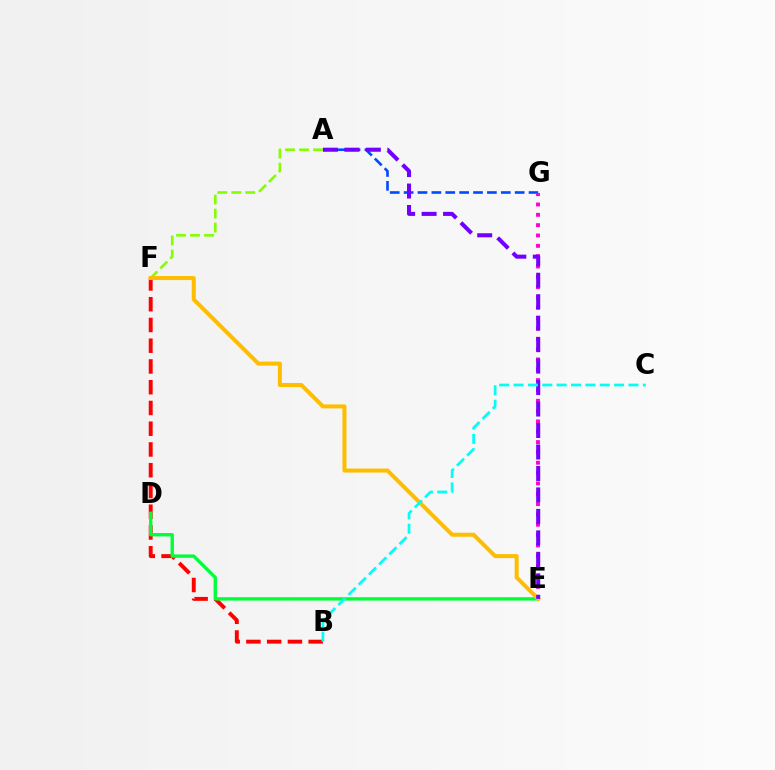{('A', 'G'): [{'color': '#004bff', 'line_style': 'dashed', 'thickness': 1.89}], ('A', 'F'): [{'color': '#84ff00', 'line_style': 'dashed', 'thickness': 1.9}], ('B', 'F'): [{'color': '#ff0000', 'line_style': 'dashed', 'thickness': 2.82}], ('D', 'E'): [{'color': '#00ff39', 'line_style': 'solid', 'thickness': 2.43}], ('E', 'G'): [{'color': '#ff00cf', 'line_style': 'dotted', 'thickness': 2.81}], ('E', 'F'): [{'color': '#ffbd00', 'line_style': 'solid', 'thickness': 2.9}], ('A', 'E'): [{'color': '#7200ff', 'line_style': 'dashed', 'thickness': 2.92}], ('B', 'C'): [{'color': '#00fff6', 'line_style': 'dashed', 'thickness': 1.95}]}